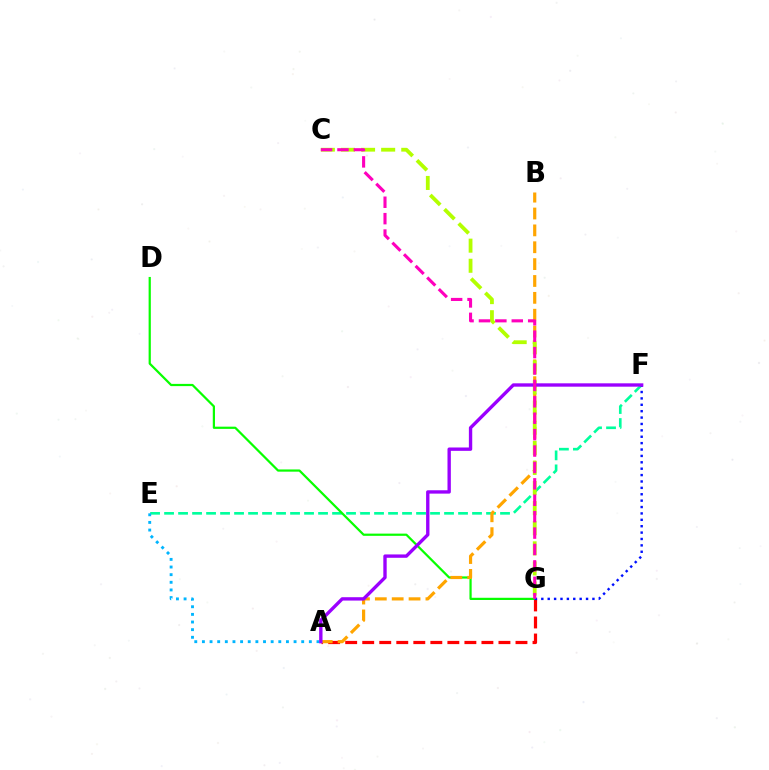{('A', 'G'): [{'color': '#ff0000', 'line_style': 'dashed', 'thickness': 2.31}], ('E', 'F'): [{'color': '#00ff9d', 'line_style': 'dashed', 'thickness': 1.9}], ('A', 'E'): [{'color': '#00b5ff', 'line_style': 'dotted', 'thickness': 2.08}], ('D', 'G'): [{'color': '#08ff00', 'line_style': 'solid', 'thickness': 1.6}], ('A', 'B'): [{'color': '#ffa500', 'line_style': 'dashed', 'thickness': 2.29}], ('C', 'G'): [{'color': '#b3ff00', 'line_style': 'dashed', 'thickness': 2.73}, {'color': '#ff00bd', 'line_style': 'dashed', 'thickness': 2.23}], ('F', 'G'): [{'color': '#0010ff', 'line_style': 'dotted', 'thickness': 1.74}], ('A', 'F'): [{'color': '#9b00ff', 'line_style': 'solid', 'thickness': 2.42}]}